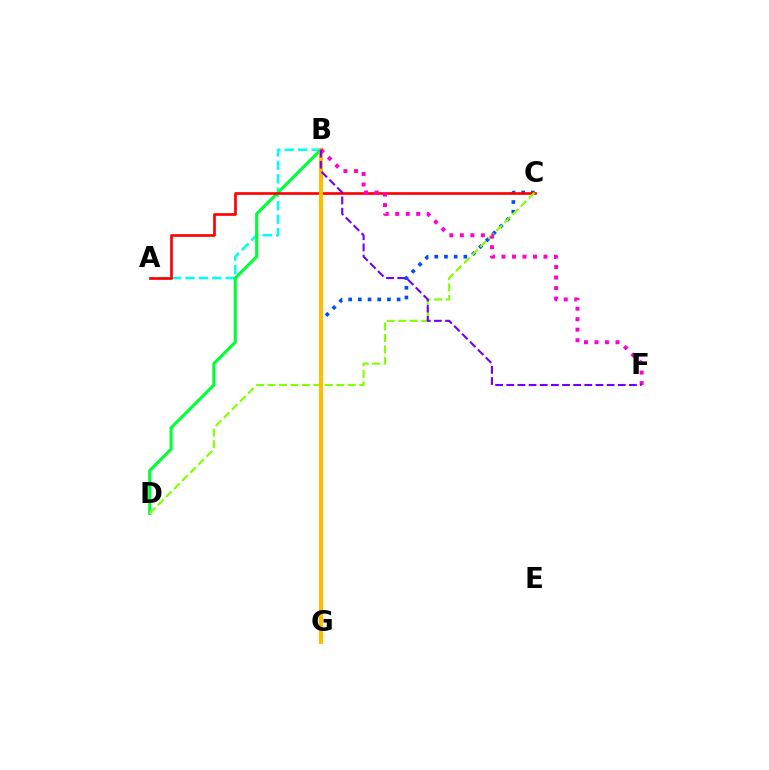{('C', 'G'): [{'color': '#004bff', 'line_style': 'dotted', 'thickness': 2.63}], ('A', 'B'): [{'color': '#00fff6', 'line_style': 'dashed', 'thickness': 1.83}], ('B', 'D'): [{'color': '#00ff39', 'line_style': 'solid', 'thickness': 2.24}], ('A', 'C'): [{'color': '#ff0000', 'line_style': 'solid', 'thickness': 1.93}], ('C', 'D'): [{'color': '#84ff00', 'line_style': 'dashed', 'thickness': 1.56}], ('B', 'G'): [{'color': '#ffbd00', 'line_style': 'solid', 'thickness': 2.97}], ('B', 'F'): [{'color': '#ff00cf', 'line_style': 'dotted', 'thickness': 2.85}, {'color': '#7200ff', 'line_style': 'dashed', 'thickness': 1.51}]}